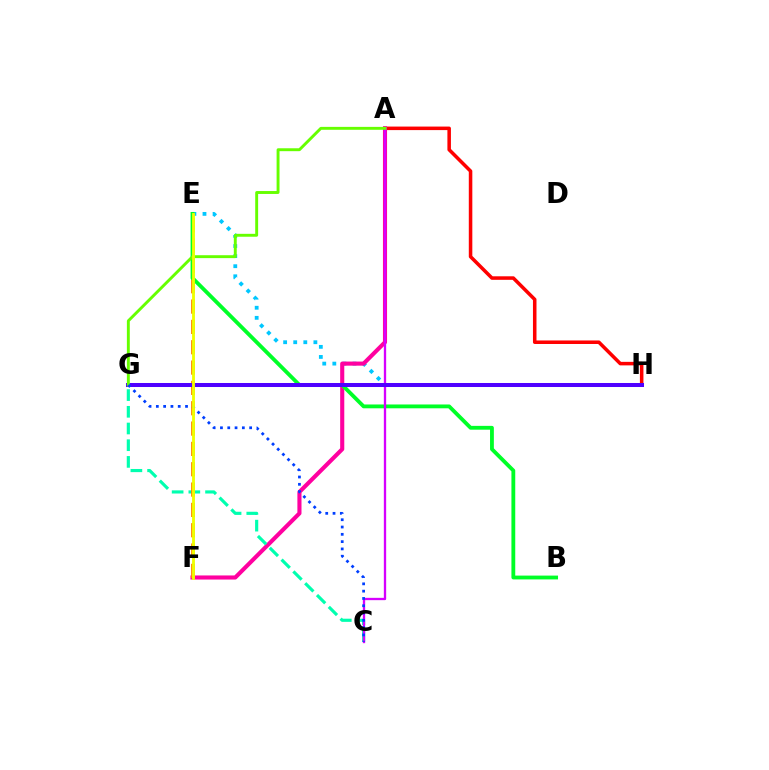{('E', 'H'): [{'color': '#00c7ff', 'line_style': 'dotted', 'thickness': 2.74}], ('A', 'H'): [{'color': '#ff0000', 'line_style': 'solid', 'thickness': 2.54}], ('A', 'F'): [{'color': '#ff00a0', 'line_style': 'solid', 'thickness': 2.95}], ('C', 'G'): [{'color': '#00ffaf', 'line_style': 'dashed', 'thickness': 2.27}, {'color': '#003fff', 'line_style': 'dotted', 'thickness': 1.98}], ('E', 'F'): [{'color': '#ff8800', 'line_style': 'dashed', 'thickness': 2.76}, {'color': '#eeff00', 'line_style': 'solid', 'thickness': 2.05}], ('B', 'E'): [{'color': '#00ff27', 'line_style': 'solid', 'thickness': 2.75}], ('A', 'C'): [{'color': '#d600ff', 'line_style': 'solid', 'thickness': 1.67}], ('G', 'H'): [{'color': '#4f00ff', 'line_style': 'solid', 'thickness': 2.89}], ('A', 'G'): [{'color': '#66ff00', 'line_style': 'solid', 'thickness': 2.1}]}